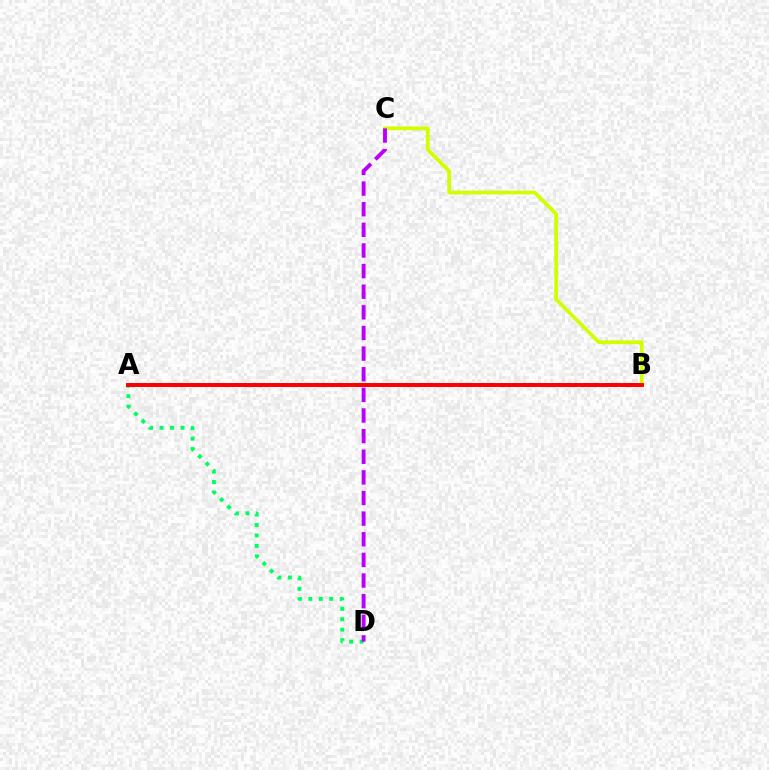{('A', 'B'): [{'color': '#0074ff', 'line_style': 'dashed', 'thickness': 2.81}, {'color': '#ff0000', 'line_style': 'solid', 'thickness': 2.84}], ('B', 'C'): [{'color': '#d1ff00', 'line_style': 'solid', 'thickness': 2.71}], ('A', 'D'): [{'color': '#00ff5c', 'line_style': 'dotted', 'thickness': 2.84}], ('C', 'D'): [{'color': '#b900ff', 'line_style': 'dashed', 'thickness': 2.8}]}